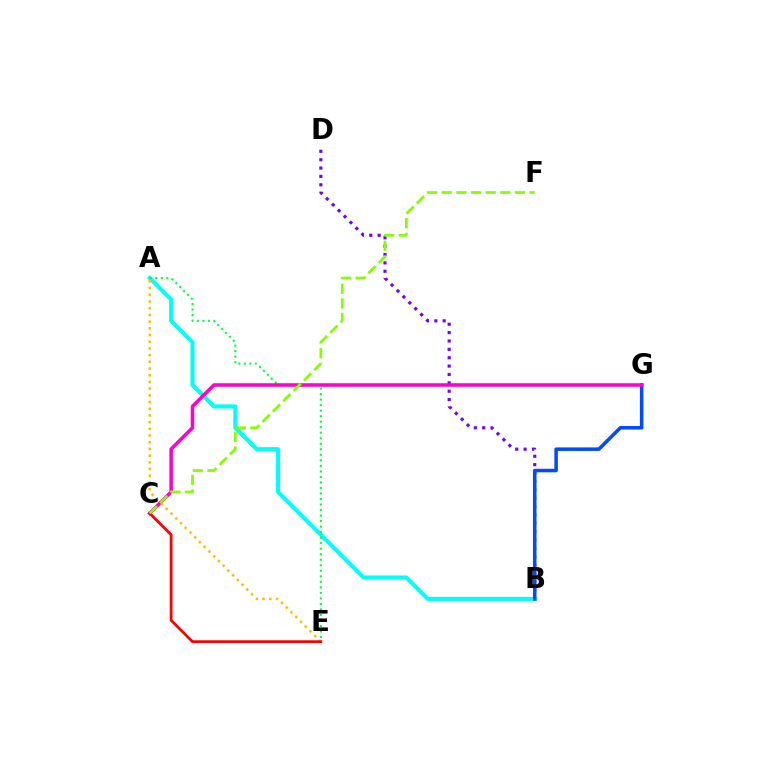{('B', 'D'): [{'color': '#7200ff', 'line_style': 'dotted', 'thickness': 2.27}], ('A', 'B'): [{'color': '#00fff6', 'line_style': 'solid', 'thickness': 2.93}], ('B', 'G'): [{'color': '#004bff', 'line_style': 'solid', 'thickness': 2.54}], ('A', 'E'): [{'color': '#00ff39', 'line_style': 'dotted', 'thickness': 1.5}, {'color': '#ffbd00', 'line_style': 'dotted', 'thickness': 1.82}], ('C', 'G'): [{'color': '#ff00cf', 'line_style': 'solid', 'thickness': 2.56}], ('C', 'E'): [{'color': '#ff0000', 'line_style': 'solid', 'thickness': 2.0}], ('C', 'F'): [{'color': '#84ff00', 'line_style': 'dashed', 'thickness': 1.99}]}